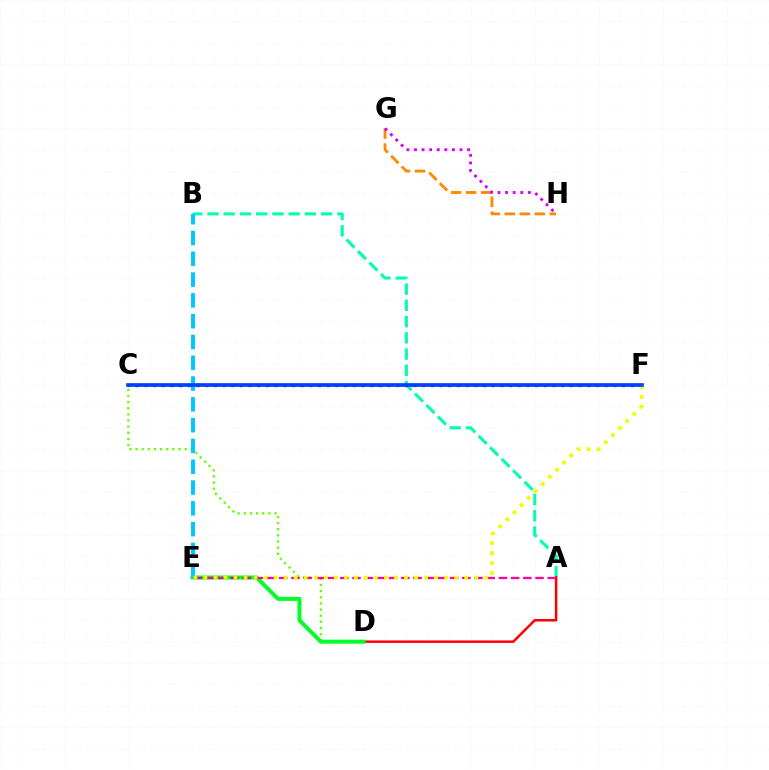{('A', 'B'): [{'color': '#00ffaf', 'line_style': 'dashed', 'thickness': 2.21}], ('C', 'F'): [{'color': '#4f00ff', 'line_style': 'dotted', 'thickness': 2.36}, {'color': '#003fff', 'line_style': 'solid', 'thickness': 2.64}], ('C', 'D'): [{'color': '#66ff00', 'line_style': 'dotted', 'thickness': 1.67}], ('A', 'D'): [{'color': '#ff0000', 'line_style': 'solid', 'thickness': 1.8}], ('D', 'E'): [{'color': '#00ff27', 'line_style': 'solid', 'thickness': 2.87}], ('B', 'E'): [{'color': '#00c7ff', 'line_style': 'dashed', 'thickness': 2.83}], ('G', 'H'): [{'color': '#ff8800', 'line_style': 'dashed', 'thickness': 2.04}, {'color': '#d600ff', 'line_style': 'dotted', 'thickness': 2.06}], ('A', 'E'): [{'color': '#ff00a0', 'line_style': 'dashed', 'thickness': 1.66}], ('E', 'F'): [{'color': '#eeff00', 'line_style': 'dotted', 'thickness': 2.73}]}